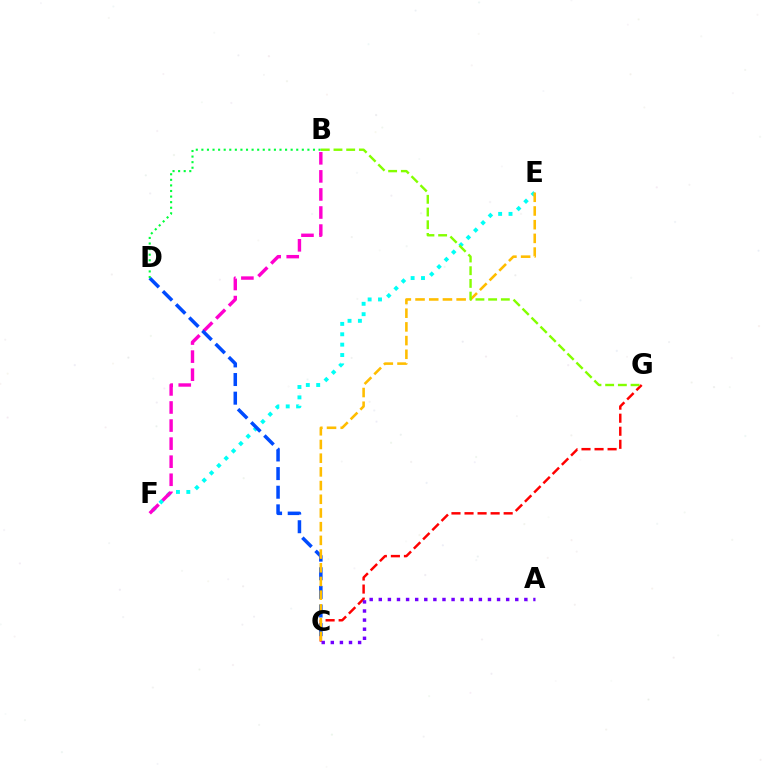{('C', 'G'): [{'color': '#ff0000', 'line_style': 'dashed', 'thickness': 1.77}], ('E', 'F'): [{'color': '#00fff6', 'line_style': 'dotted', 'thickness': 2.82}], ('B', 'F'): [{'color': '#ff00cf', 'line_style': 'dashed', 'thickness': 2.45}], ('C', 'D'): [{'color': '#004bff', 'line_style': 'dashed', 'thickness': 2.53}], ('C', 'E'): [{'color': '#ffbd00', 'line_style': 'dashed', 'thickness': 1.86}], ('B', 'D'): [{'color': '#00ff39', 'line_style': 'dotted', 'thickness': 1.52}], ('A', 'C'): [{'color': '#7200ff', 'line_style': 'dotted', 'thickness': 2.47}], ('B', 'G'): [{'color': '#84ff00', 'line_style': 'dashed', 'thickness': 1.73}]}